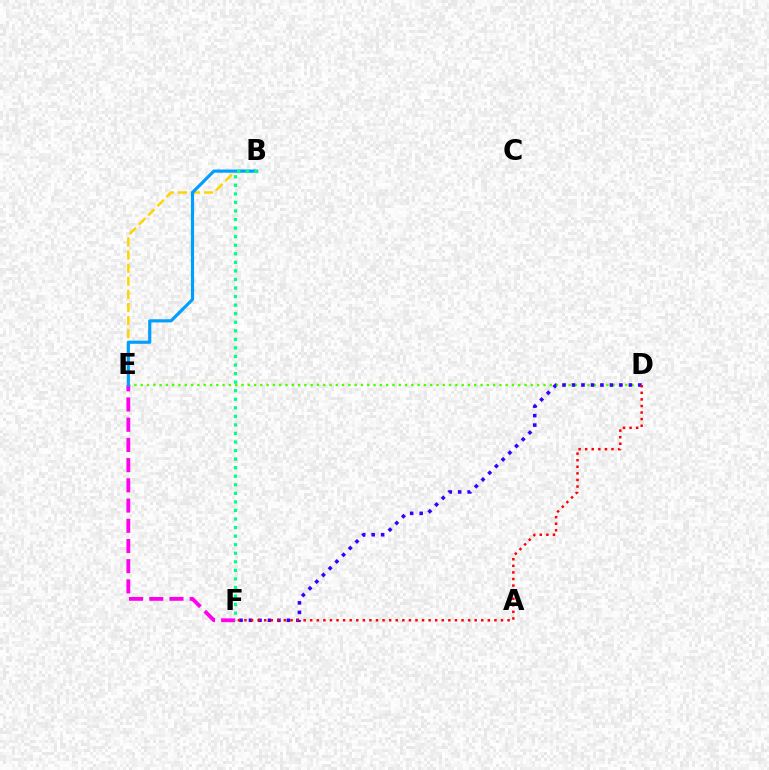{('D', 'E'): [{'color': '#4fff00', 'line_style': 'dotted', 'thickness': 1.71}], ('D', 'F'): [{'color': '#3700ff', 'line_style': 'dotted', 'thickness': 2.58}, {'color': '#ff0000', 'line_style': 'dotted', 'thickness': 1.79}], ('E', 'F'): [{'color': '#ff00ed', 'line_style': 'dashed', 'thickness': 2.75}], ('B', 'E'): [{'color': '#ffd500', 'line_style': 'dashed', 'thickness': 1.78}, {'color': '#009eff', 'line_style': 'solid', 'thickness': 2.27}], ('B', 'F'): [{'color': '#00ff86', 'line_style': 'dotted', 'thickness': 2.32}]}